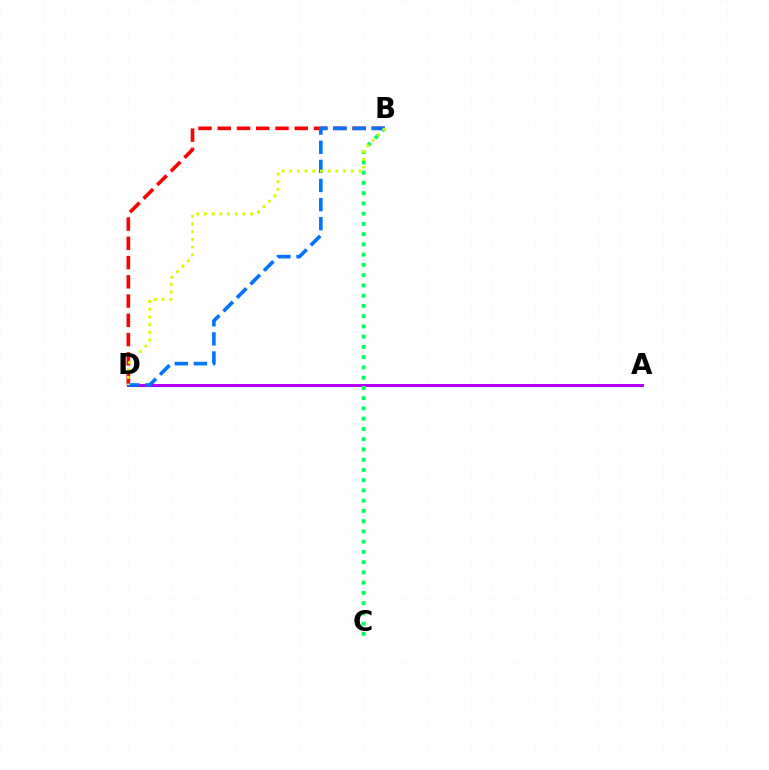{('A', 'D'): [{'color': '#b900ff', 'line_style': 'solid', 'thickness': 2.19}], ('B', 'D'): [{'color': '#ff0000', 'line_style': 'dashed', 'thickness': 2.62}, {'color': '#0074ff', 'line_style': 'dashed', 'thickness': 2.6}, {'color': '#d1ff00', 'line_style': 'dotted', 'thickness': 2.09}], ('B', 'C'): [{'color': '#00ff5c', 'line_style': 'dotted', 'thickness': 2.78}]}